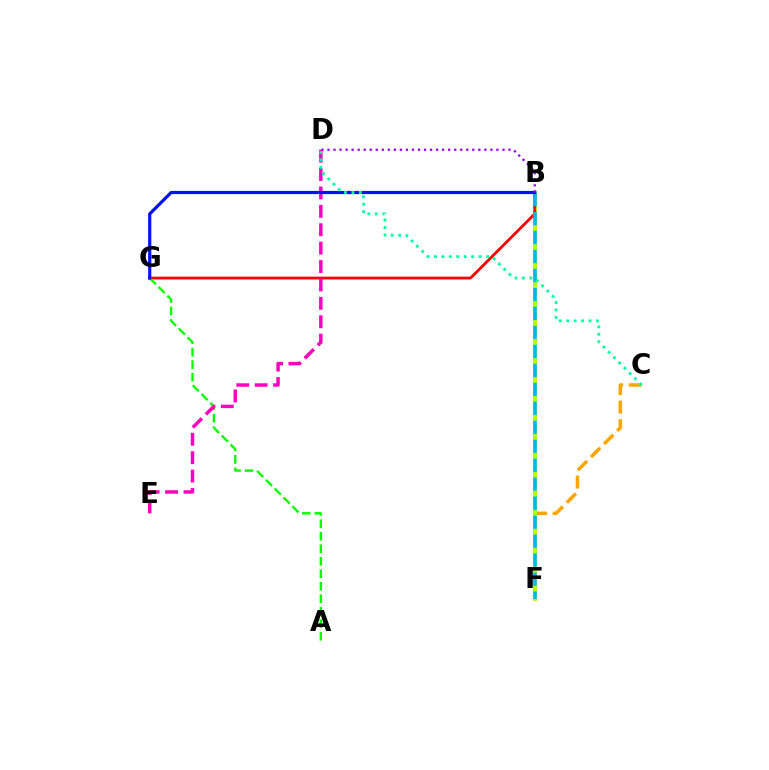{('C', 'F'): [{'color': '#ffa500', 'line_style': 'dashed', 'thickness': 2.52}], ('B', 'F'): [{'color': '#b3ff00', 'line_style': 'solid', 'thickness': 2.91}, {'color': '#00b5ff', 'line_style': 'dashed', 'thickness': 2.58}], ('B', 'G'): [{'color': '#ff0000', 'line_style': 'solid', 'thickness': 2.01}, {'color': '#0010ff', 'line_style': 'solid', 'thickness': 2.3}], ('A', 'G'): [{'color': '#08ff00', 'line_style': 'dashed', 'thickness': 1.7}], ('D', 'E'): [{'color': '#ff00bd', 'line_style': 'dashed', 'thickness': 2.5}], ('C', 'D'): [{'color': '#00ff9d', 'line_style': 'dotted', 'thickness': 2.02}], ('B', 'D'): [{'color': '#9b00ff', 'line_style': 'dotted', 'thickness': 1.64}]}